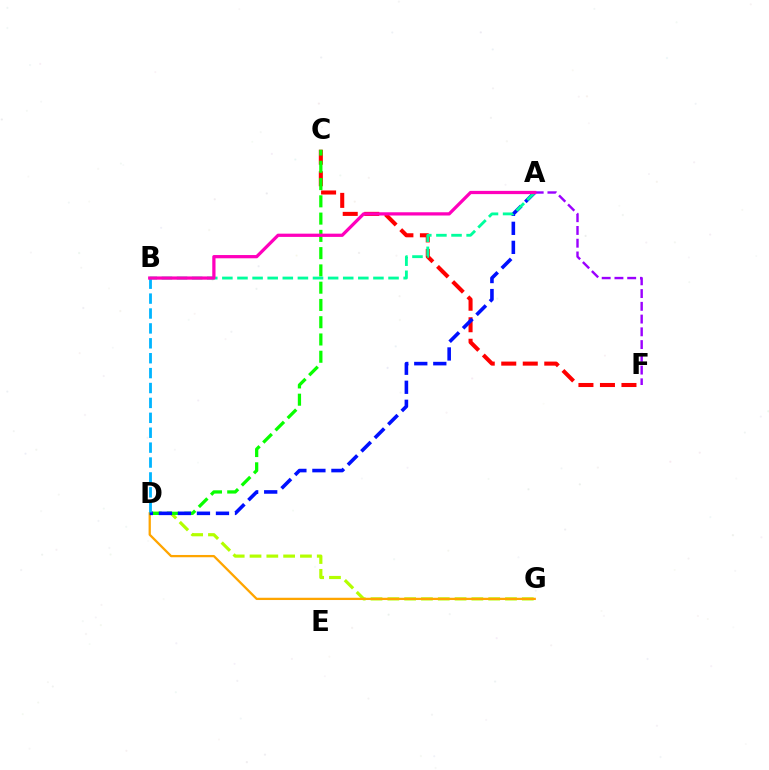{('C', 'F'): [{'color': '#ff0000', 'line_style': 'dashed', 'thickness': 2.92}], ('D', 'G'): [{'color': '#b3ff00', 'line_style': 'dashed', 'thickness': 2.28}, {'color': '#ffa500', 'line_style': 'solid', 'thickness': 1.64}], ('A', 'F'): [{'color': '#9b00ff', 'line_style': 'dashed', 'thickness': 1.73}], ('C', 'D'): [{'color': '#08ff00', 'line_style': 'dashed', 'thickness': 2.35}], ('A', 'D'): [{'color': '#0010ff', 'line_style': 'dashed', 'thickness': 2.58}], ('A', 'B'): [{'color': '#00ff9d', 'line_style': 'dashed', 'thickness': 2.05}, {'color': '#ff00bd', 'line_style': 'solid', 'thickness': 2.34}], ('B', 'D'): [{'color': '#00b5ff', 'line_style': 'dashed', 'thickness': 2.02}]}